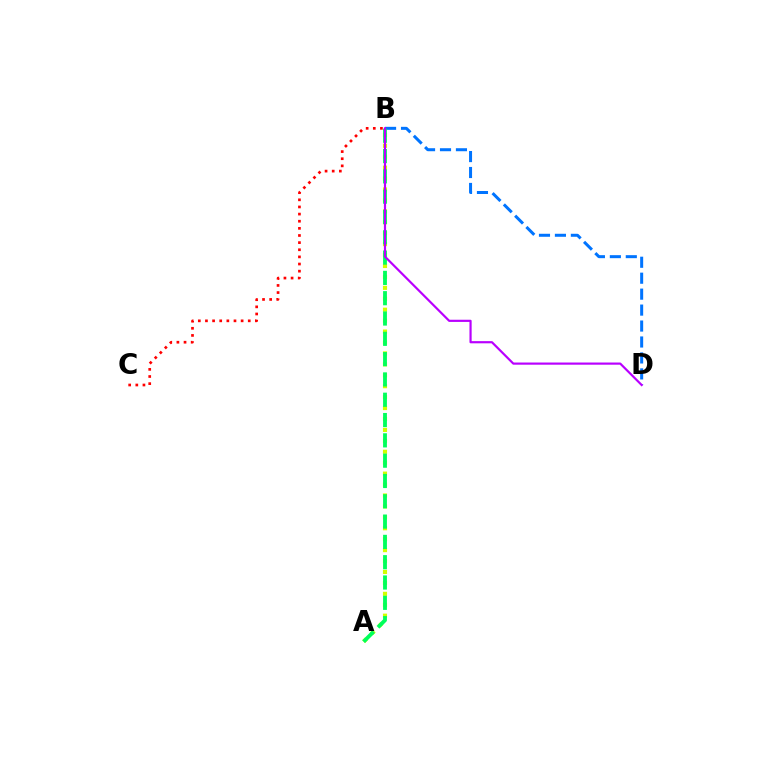{('A', 'B'): [{'color': '#d1ff00', 'line_style': 'dotted', 'thickness': 2.97}, {'color': '#00ff5c', 'line_style': 'dashed', 'thickness': 2.76}], ('B', 'D'): [{'color': '#0074ff', 'line_style': 'dashed', 'thickness': 2.17}, {'color': '#b900ff', 'line_style': 'solid', 'thickness': 1.57}], ('B', 'C'): [{'color': '#ff0000', 'line_style': 'dotted', 'thickness': 1.94}]}